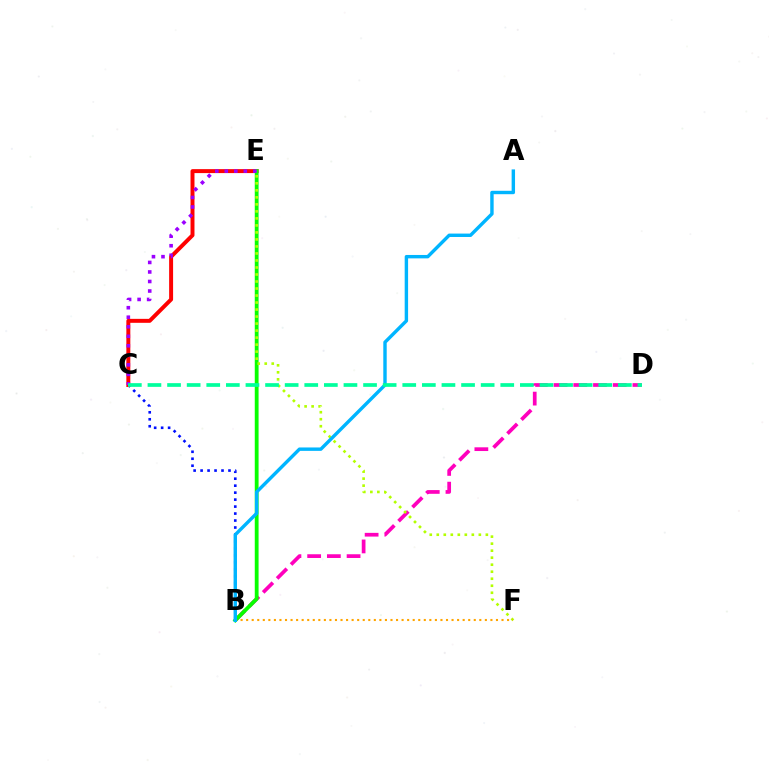{('B', 'D'): [{'color': '#ff00bd', 'line_style': 'dashed', 'thickness': 2.68}], ('B', 'C'): [{'color': '#0010ff', 'line_style': 'dotted', 'thickness': 1.89}], ('C', 'E'): [{'color': '#ff0000', 'line_style': 'solid', 'thickness': 2.85}, {'color': '#9b00ff', 'line_style': 'dotted', 'thickness': 2.59}], ('B', 'E'): [{'color': '#08ff00', 'line_style': 'solid', 'thickness': 2.74}], ('E', 'F'): [{'color': '#b3ff00', 'line_style': 'dotted', 'thickness': 1.91}], ('B', 'F'): [{'color': '#ffa500', 'line_style': 'dotted', 'thickness': 1.51}], ('A', 'B'): [{'color': '#00b5ff', 'line_style': 'solid', 'thickness': 2.45}], ('C', 'D'): [{'color': '#00ff9d', 'line_style': 'dashed', 'thickness': 2.66}]}